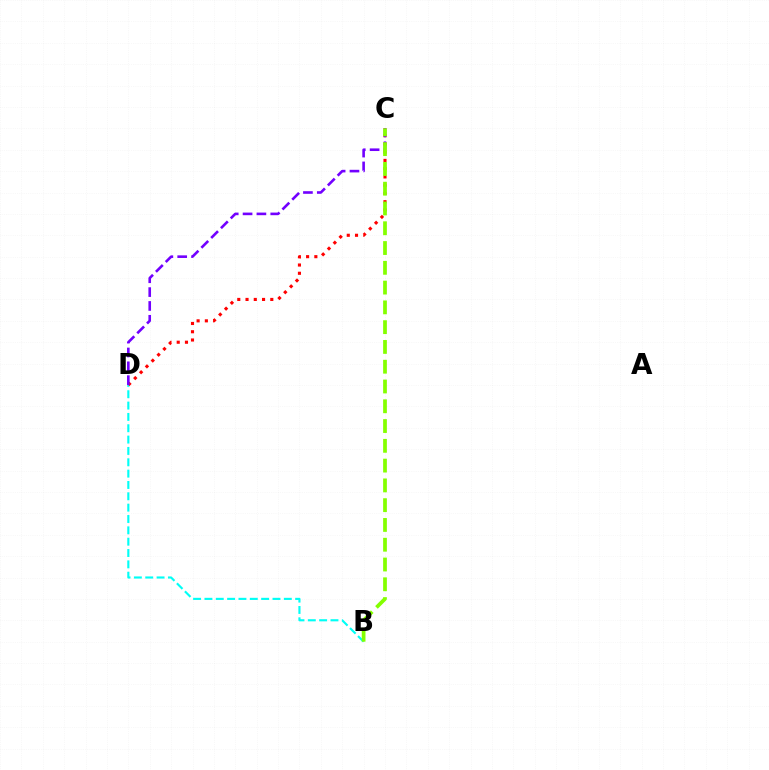{('B', 'D'): [{'color': '#00fff6', 'line_style': 'dashed', 'thickness': 1.54}], ('C', 'D'): [{'color': '#ff0000', 'line_style': 'dotted', 'thickness': 2.24}, {'color': '#7200ff', 'line_style': 'dashed', 'thickness': 1.88}], ('B', 'C'): [{'color': '#84ff00', 'line_style': 'dashed', 'thickness': 2.69}]}